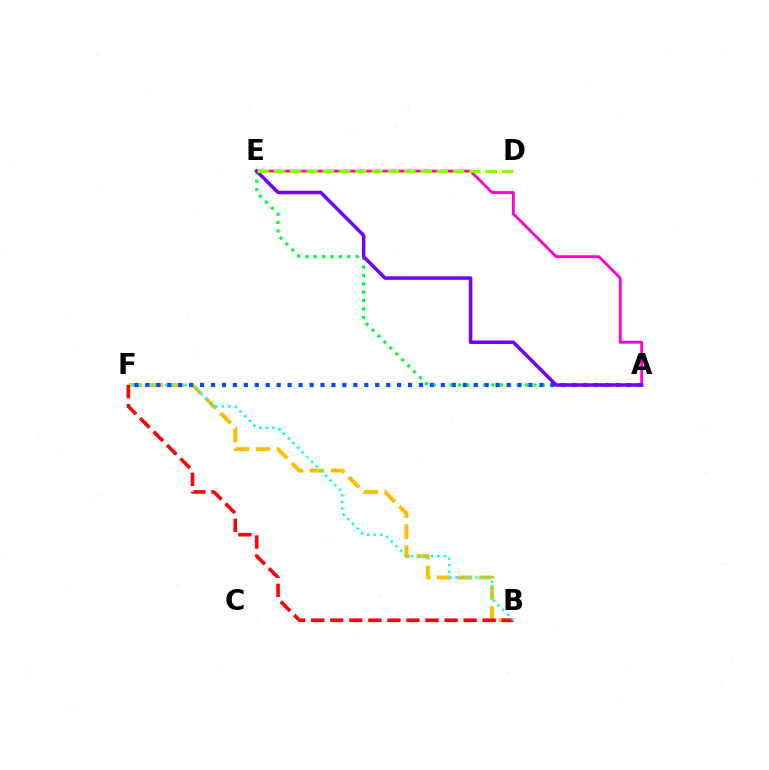{('A', 'E'): [{'color': '#ff00cf', 'line_style': 'solid', 'thickness': 2.03}, {'color': '#00ff39', 'line_style': 'dotted', 'thickness': 2.28}, {'color': '#7200ff', 'line_style': 'solid', 'thickness': 2.52}], ('B', 'F'): [{'color': '#ffbd00', 'line_style': 'dashed', 'thickness': 2.84}, {'color': '#ff0000', 'line_style': 'dashed', 'thickness': 2.59}, {'color': '#00fff6', 'line_style': 'dotted', 'thickness': 1.79}], ('A', 'F'): [{'color': '#004bff', 'line_style': 'dotted', 'thickness': 2.97}], ('D', 'E'): [{'color': '#84ff00', 'line_style': 'dashed', 'thickness': 2.21}]}